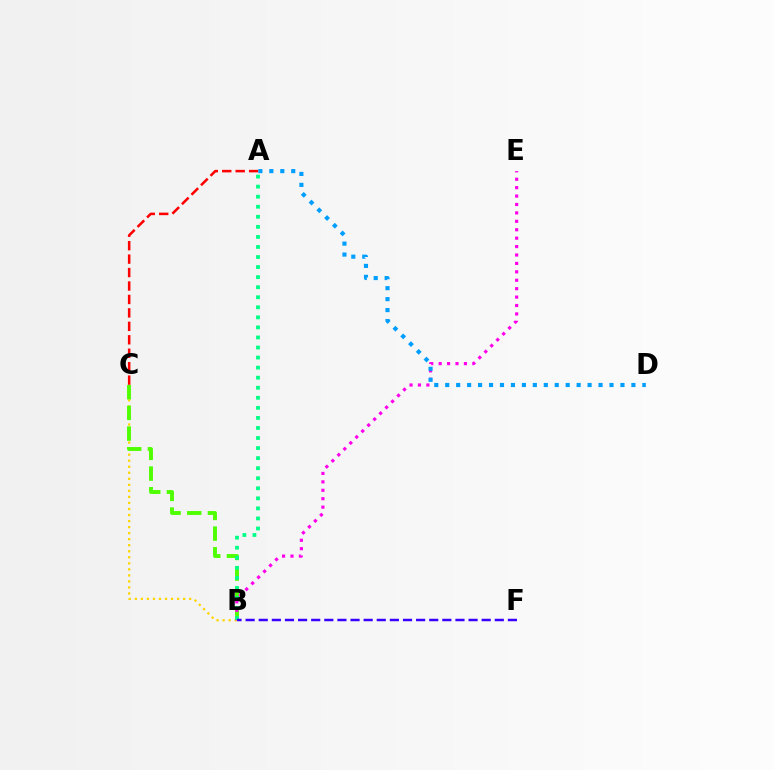{('A', 'C'): [{'color': '#ff0000', 'line_style': 'dashed', 'thickness': 1.83}], ('B', 'C'): [{'color': '#ffd500', 'line_style': 'dotted', 'thickness': 1.64}, {'color': '#4fff00', 'line_style': 'dashed', 'thickness': 2.81}], ('B', 'E'): [{'color': '#ff00ed', 'line_style': 'dotted', 'thickness': 2.29}], ('A', 'D'): [{'color': '#009eff', 'line_style': 'dotted', 'thickness': 2.98}], ('A', 'B'): [{'color': '#00ff86', 'line_style': 'dotted', 'thickness': 2.73}], ('B', 'F'): [{'color': '#3700ff', 'line_style': 'dashed', 'thickness': 1.78}]}